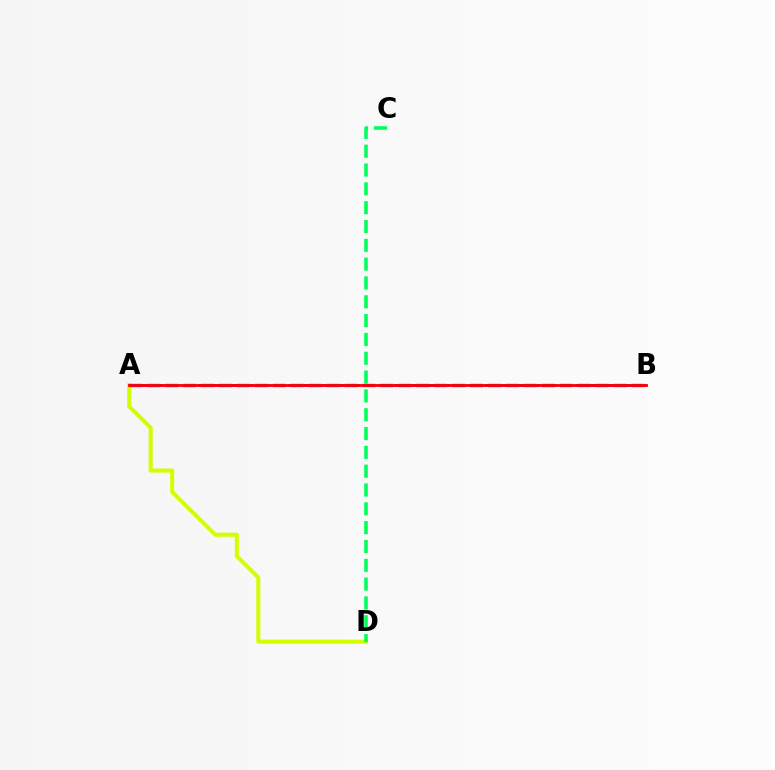{('A', 'D'): [{'color': '#d1ff00', 'line_style': 'solid', 'thickness': 2.9}], ('A', 'B'): [{'color': '#b900ff', 'line_style': 'dashed', 'thickness': 2.05}, {'color': '#0074ff', 'line_style': 'dashed', 'thickness': 2.44}, {'color': '#ff0000', 'line_style': 'solid', 'thickness': 2.03}], ('C', 'D'): [{'color': '#00ff5c', 'line_style': 'dashed', 'thickness': 2.56}]}